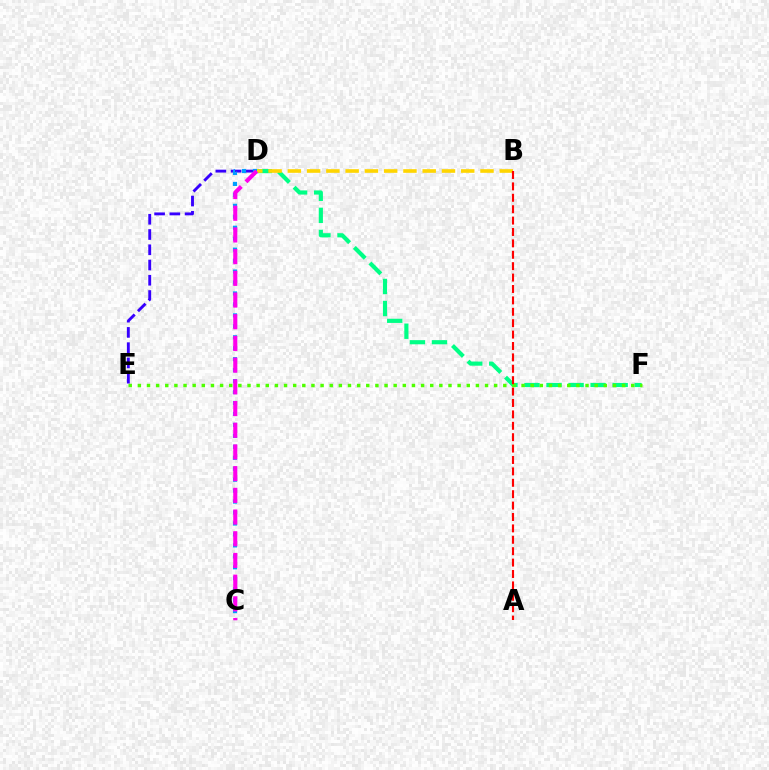{('D', 'F'): [{'color': '#00ff86', 'line_style': 'dashed', 'thickness': 2.99}], ('E', 'F'): [{'color': '#4fff00', 'line_style': 'dotted', 'thickness': 2.48}], ('B', 'D'): [{'color': '#ffd500', 'line_style': 'dashed', 'thickness': 2.62}], ('A', 'B'): [{'color': '#ff0000', 'line_style': 'dashed', 'thickness': 1.55}], ('D', 'E'): [{'color': '#3700ff', 'line_style': 'dashed', 'thickness': 2.07}], ('C', 'D'): [{'color': '#009eff', 'line_style': 'dotted', 'thickness': 2.98}, {'color': '#ff00ed', 'line_style': 'dashed', 'thickness': 2.95}]}